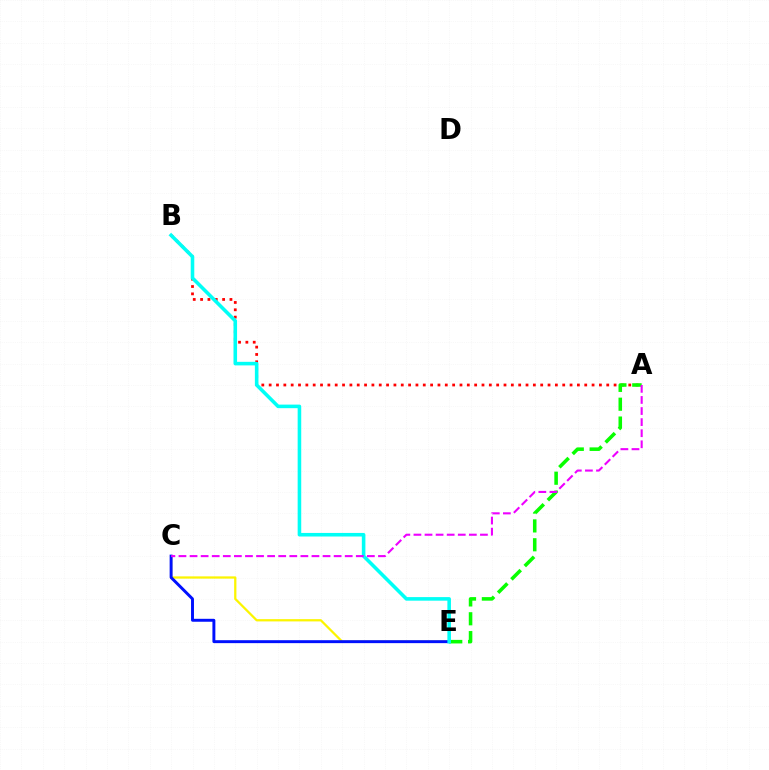{('A', 'B'): [{'color': '#ff0000', 'line_style': 'dotted', 'thickness': 1.99}], ('C', 'E'): [{'color': '#fcf500', 'line_style': 'solid', 'thickness': 1.62}, {'color': '#0010ff', 'line_style': 'solid', 'thickness': 2.12}], ('A', 'E'): [{'color': '#08ff00', 'line_style': 'dashed', 'thickness': 2.56}], ('B', 'E'): [{'color': '#00fff6', 'line_style': 'solid', 'thickness': 2.57}], ('A', 'C'): [{'color': '#ee00ff', 'line_style': 'dashed', 'thickness': 1.51}]}